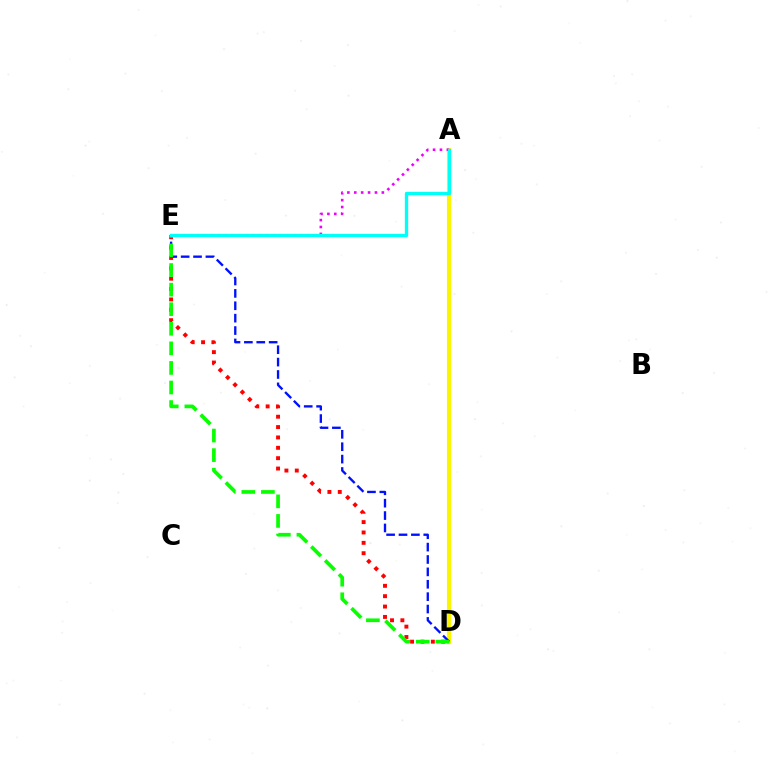{('A', 'D'): [{'color': '#fcf500', 'line_style': 'solid', 'thickness': 3.0}], ('D', 'E'): [{'color': '#ff0000', 'line_style': 'dotted', 'thickness': 2.82}, {'color': '#0010ff', 'line_style': 'dashed', 'thickness': 1.68}, {'color': '#08ff00', 'line_style': 'dashed', 'thickness': 2.66}], ('A', 'E'): [{'color': '#ee00ff', 'line_style': 'dotted', 'thickness': 1.87}, {'color': '#00fff6', 'line_style': 'solid', 'thickness': 2.41}]}